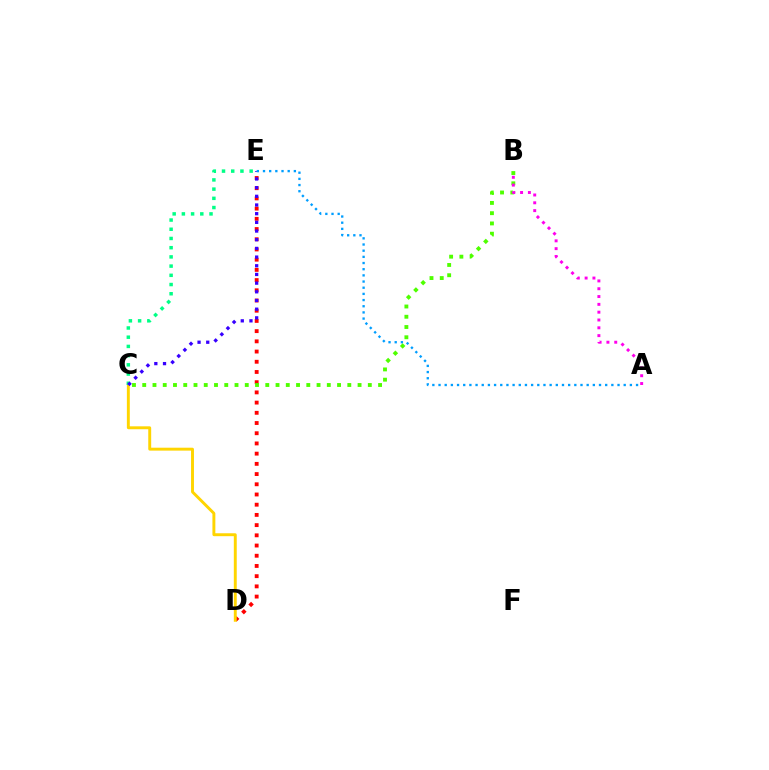{('D', 'E'): [{'color': '#ff0000', 'line_style': 'dotted', 'thickness': 2.77}], ('C', 'D'): [{'color': '#ffd500', 'line_style': 'solid', 'thickness': 2.11}], ('C', 'E'): [{'color': '#00ff86', 'line_style': 'dotted', 'thickness': 2.5}, {'color': '#3700ff', 'line_style': 'dotted', 'thickness': 2.36}], ('A', 'E'): [{'color': '#009eff', 'line_style': 'dotted', 'thickness': 1.68}], ('B', 'C'): [{'color': '#4fff00', 'line_style': 'dotted', 'thickness': 2.79}], ('A', 'B'): [{'color': '#ff00ed', 'line_style': 'dotted', 'thickness': 2.12}]}